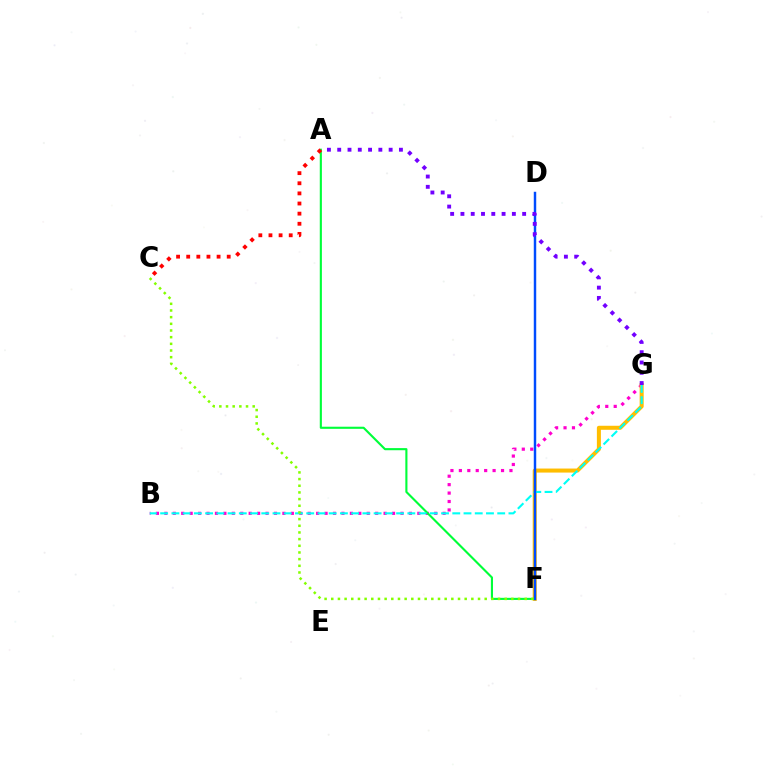{('B', 'G'): [{'color': '#ff00cf', 'line_style': 'dotted', 'thickness': 2.29}, {'color': '#00fff6', 'line_style': 'dashed', 'thickness': 1.53}], ('F', 'G'): [{'color': '#ffbd00', 'line_style': 'solid', 'thickness': 2.9}], ('A', 'F'): [{'color': '#00ff39', 'line_style': 'solid', 'thickness': 1.53}], ('D', 'F'): [{'color': '#004bff', 'line_style': 'solid', 'thickness': 1.77}], ('A', 'G'): [{'color': '#7200ff', 'line_style': 'dotted', 'thickness': 2.79}], ('C', 'F'): [{'color': '#84ff00', 'line_style': 'dotted', 'thickness': 1.81}], ('A', 'C'): [{'color': '#ff0000', 'line_style': 'dotted', 'thickness': 2.75}]}